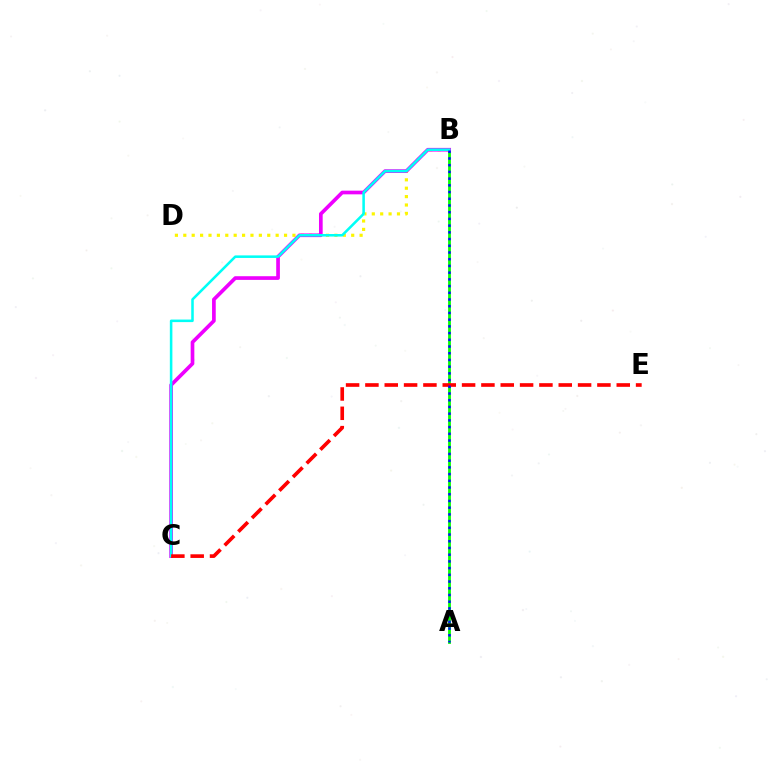{('A', 'B'): [{'color': '#08ff00', 'line_style': 'solid', 'thickness': 2.02}, {'color': '#0010ff', 'line_style': 'dotted', 'thickness': 1.82}], ('B', 'D'): [{'color': '#fcf500', 'line_style': 'dotted', 'thickness': 2.28}], ('B', 'C'): [{'color': '#ee00ff', 'line_style': 'solid', 'thickness': 2.65}, {'color': '#00fff6', 'line_style': 'solid', 'thickness': 1.83}], ('C', 'E'): [{'color': '#ff0000', 'line_style': 'dashed', 'thickness': 2.63}]}